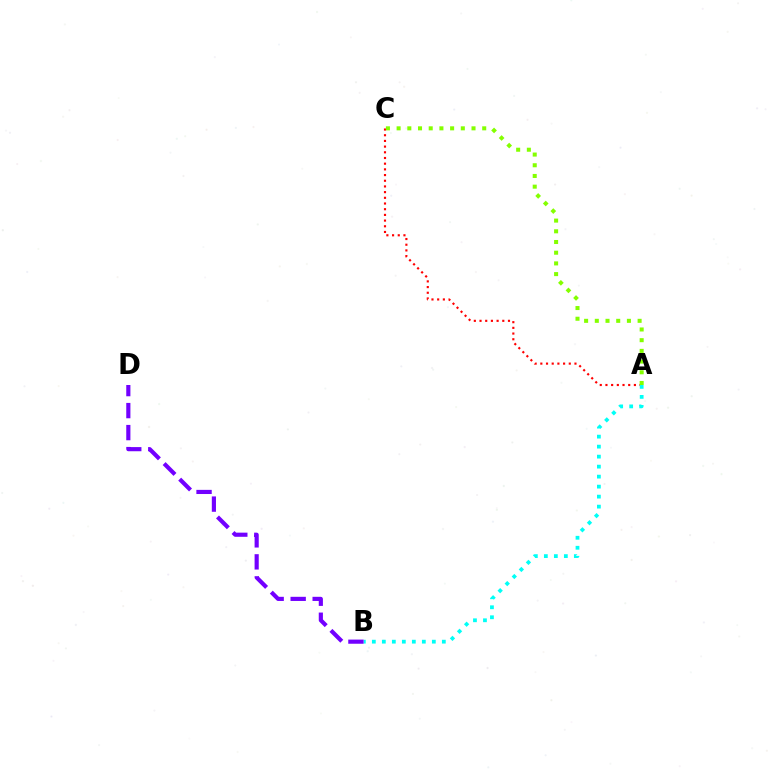{('A', 'C'): [{'color': '#ff0000', 'line_style': 'dotted', 'thickness': 1.55}, {'color': '#84ff00', 'line_style': 'dotted', 'thickness': 2.91}], ('A', 'B'): [{'color': '#00fff6', 'line_style': 'dotted', 'thickness': 2.72}], ('B', 'D'): [{'color': '#7200ff', 'line_style': 'dashed', 'thickness': 2.99}]}